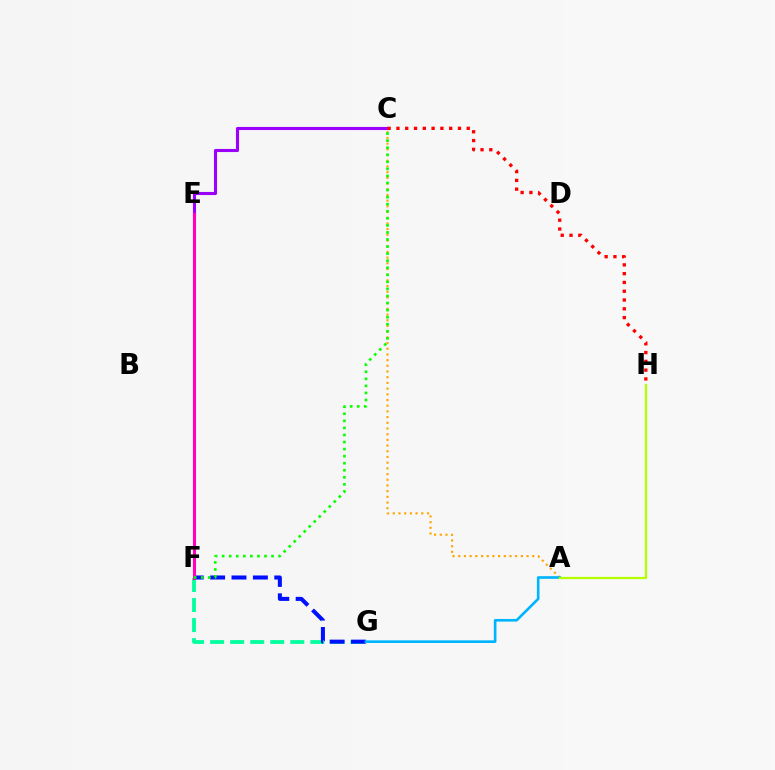{('A', 'C'): [{'color': '#ffa500', 'line_style': 'dotted', 'thickness': 1.55}], ('C', 'E'): [{'color': '#9b00ff', 'line_style': 'solid', 'thickness': 2.23}], ('F', 'G'): [{'color': '#00ff9d', 'line_style': 'dashed', 'thickness': 2.72}, {'color': '#0010ff', 'line_style': 'dashed', 'thickness': 2.91}], ('C', 'H'): [{'color': '#ff0000', 'line_style': 'dotted', 'thickness': 2.39}], ('A', 'G'): [{'color': '#00b5ff', 'line_style': 'solid', 'thickness': 1.9}], ('E', 'F'): [{'color': '#ff00bd', 'line_style': 'solid', 'thickness': 2.23}], ('C', 'F'): [{'color': '#08ff00', 'line_style': 'dotted', 'thickness': 1.92}], ('A', 'H'): [{'color': '#b3ff00', 'line_style': 'solid', 'thickness': 1.63}]}